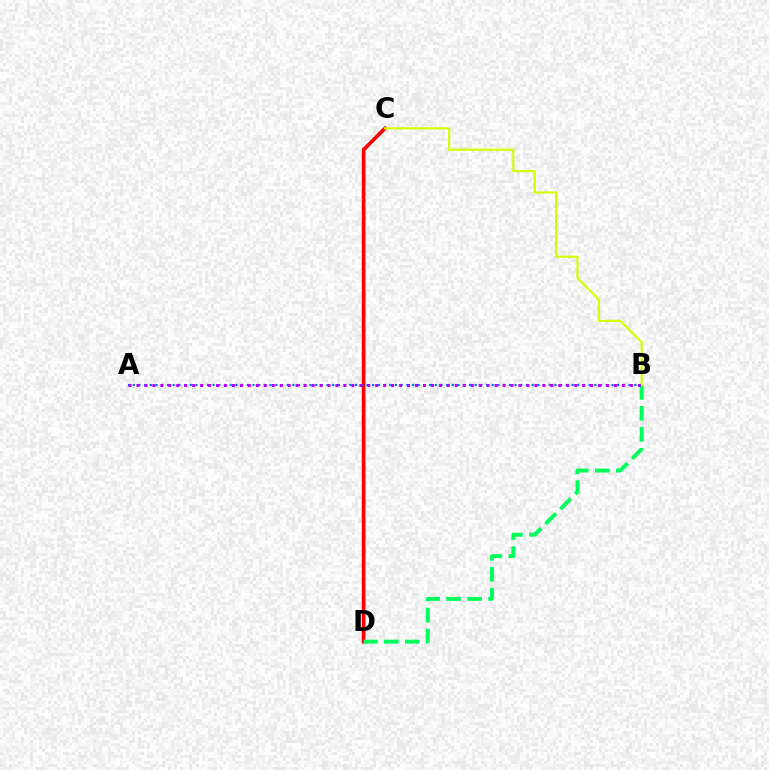{('C', 'D'): [{'color': '#ff0000', 'line_style': 'solid', 'thickness': 2.64}], ('A', 'B'): [{'color': '#0074ff', 'line_style': 'dotted', 'thickness': 1.55}, {'color': '#b900ff', 'line_style': 'dotted', 'thickness': 2.16}], ('B', 'D'): [{'color': '#00ff5c', 'line_style': 'dashed', 'thickness': 2.85}], ('B', 'C'): [{'color': '#d1ff00', 'line_style': 'solid', 'thickness': 1.53}]}